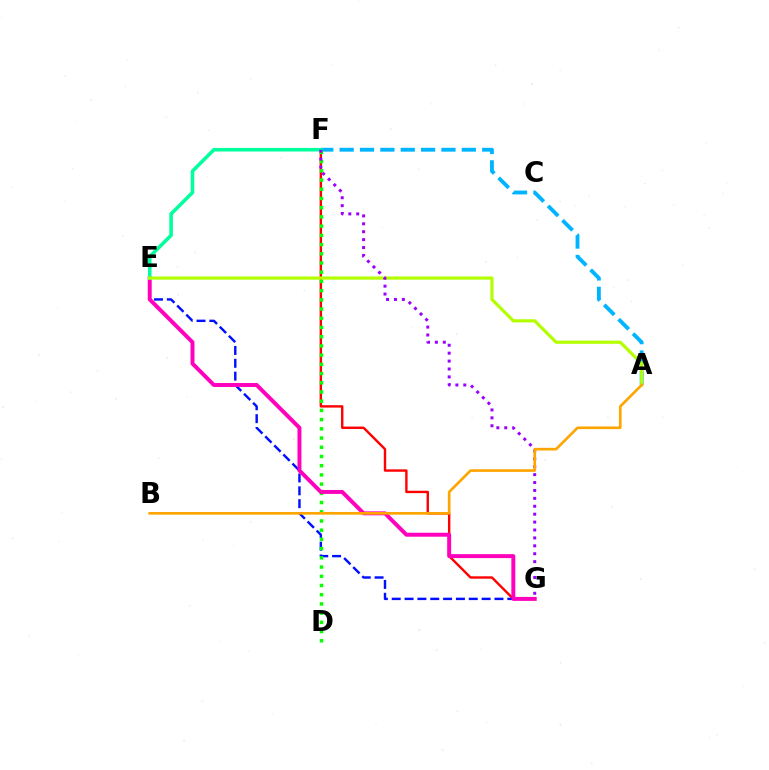{('A', 'F'): [{'color': '#00b5ff', 'line_style': 'dashed', 'thickness': 2.77}], ('F', 'G'): [{'color': '#ff0000', 'line_style': 'solid', 'thickness': 1.73}, {'color': '#9b00ff', 'line_style': 'dotted', 'thickness': 2.15}], ('E', 'G'): [{'color': '#0010ff', 'line_style': 'dashed', 'thickness': 1.74}, {'color': '#ff00bd', 'line_style': 'solid', 'thickness': 2.84}], ('D', 'F'): [{'color': '#08ff00', 'line_style': 'dotted', 'thickness': 2.5}], ('E', 'F'): [{'color': '#00ff9d', 'line_style': 'solid', 'thickness': 2.56}], ('A', 'E'): [{'color': '#b3ff00', 'line_style': 'solid', 'thickness': 2.29}], ('A', 'B'): [{'color': '#ffa500', 'line_style': 'solid', 'thickness': 1.91}]}